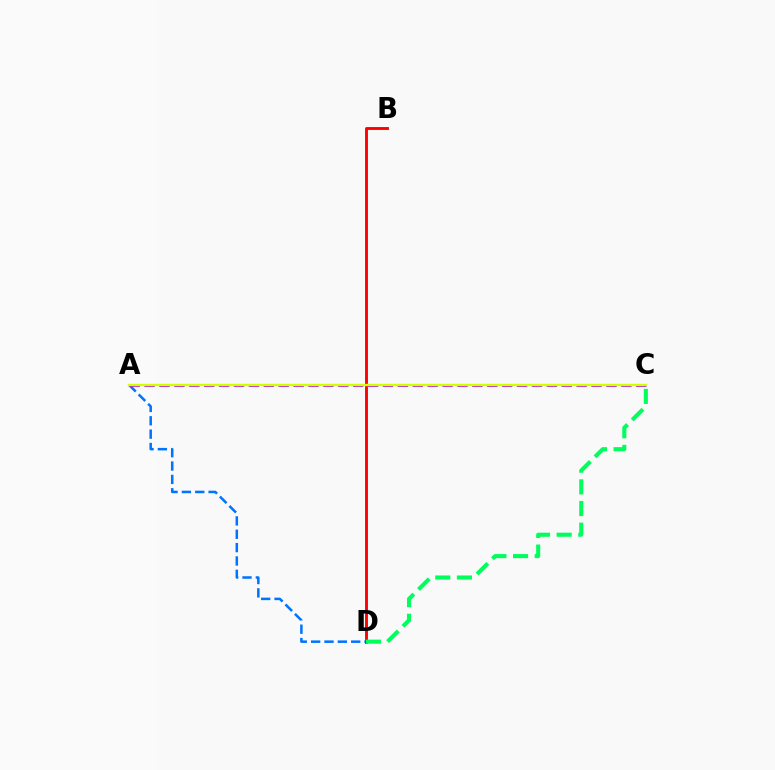{('A', 'D'): [{'color': '#0074ff', 'line_style': 'dashed', 'thickness': 1.81}], ('A', 'C'): [{'color': '#b900ff', 'line_style': 'dashed', 'thickness': 2.02}, {'color': '#d1ff00', 'line_style': 'solid', 'thickness': 1.74}], ('B', 'D'): [{'color': '#ff0000', 'line_style': 'solid', 'thickness': 2.07}], ('C', 'D'): [{'color': '#00ff5c', 'line_style': 'dashed', 'thickness': 2.94}]}